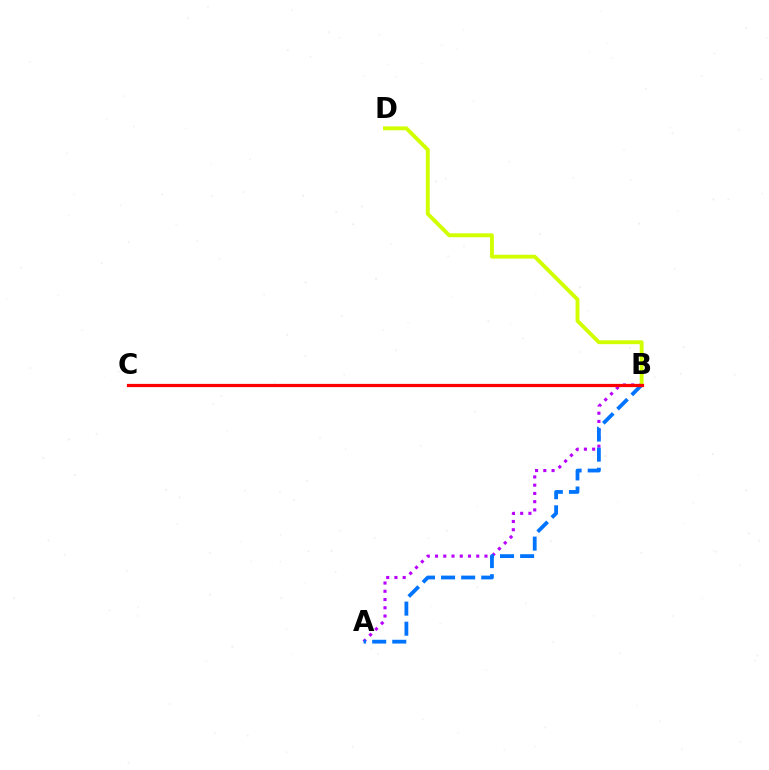{('A', 'B'): [{'color': '#b900ff', 'line_style': 'dotted', 'thickness': 2.24}, {'color': '#0074ff', 'line_style': 'dashed', 'thickness': 2.73}], ('B', 'D'): [{'color': '#d1ff00', 'line_style': 'solid', 'thickness': 2.8}], ('B', 'C'): [{'color': '#00ff5c', 'line_style': 'solid', 'thickness': 1.85}, {'color': '#ff0000', 'line_style': 'solid', 'thickness': 2.32}]}